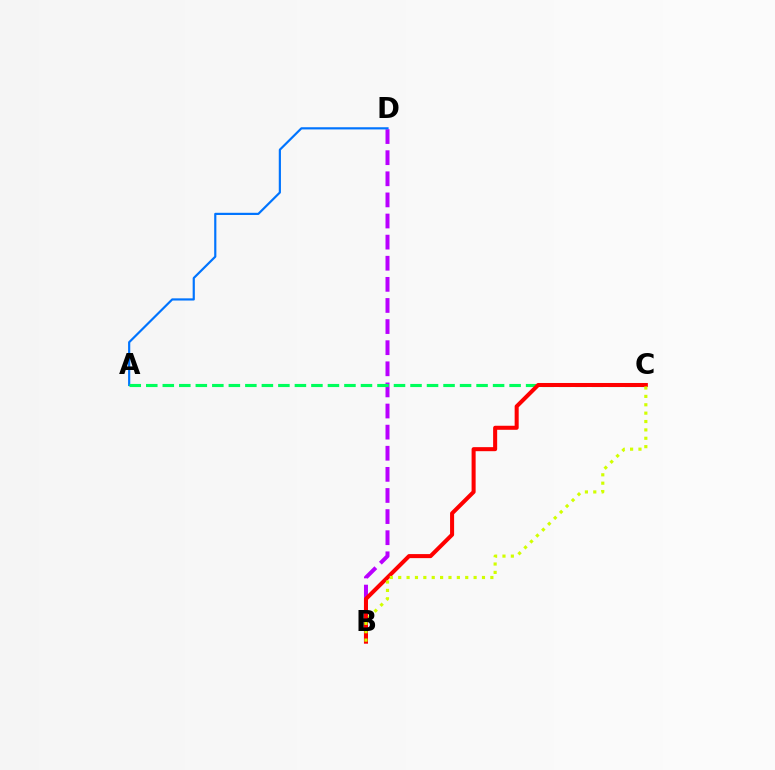{('B', 'D'): [{'color': '#b900ff', 'line_style': 'dashed', 'thickness': 2.87}], ('A', 'D'): [{'color': '#0074ff', 'line_style': 'solid', 'thickness': 1.57}], ('A', 'C'): [{'color': '#00ff5c', 'line_style': 'dashed', 'thickness': 2.24}], ('B', 'C'): [{'color': '#ff0000', 'line_style': 'solid', 'thickness': 2.91}, {'color': '#d1ff00', 'line_style': 'dotted', 'thickness': 2.28}]}